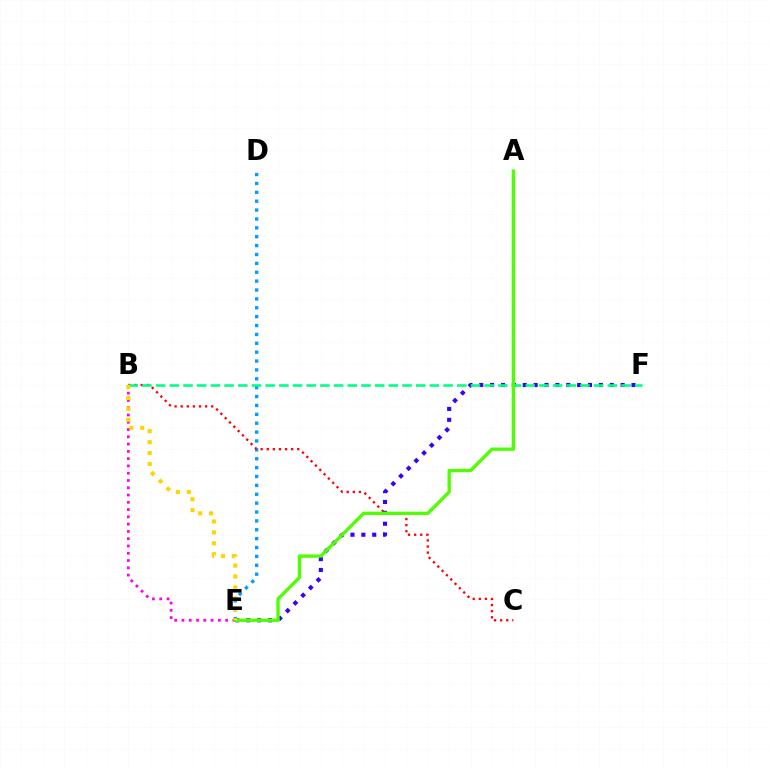{('B', 'E'): [{'color': '#ff00ed', 'line_style': 'dotted', 'thickness': 1.98}, {'color': '#ffd500', 'line_style': 'dotted', 'thickness': 2.97}], ('D', 'E'): [{'color': '#009eff', 'line_style': 'dotted', 'thickness': 2.41}], ('B', 'C'): [{'color': '#ff0000', 'line_style': 'dotted', 'thickness': 1.66}], ('E', 'F'): [{'color': '#3700ff', 'line_style': 'dotted', 'thickness': 2.95}], ('B', 'F'): [{'color': '#00ff86', 'line_style': 'dashed', 'thickness': 1.86}], ('A', 'E'): [{'color': '#4fff00', 'line_style': 'solid', 'thickness': 2.38}]}